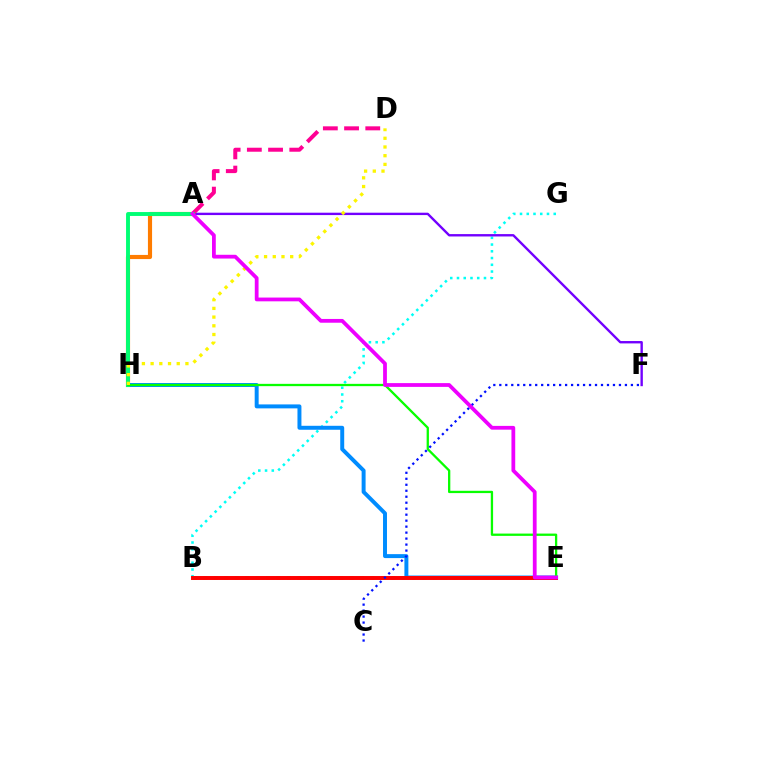{('B', 'G'): [{'color': '#00fff6', 'line_style': 'dotted', 'thickness': 1.83}], ('A', 'F'): [{'color': '#7200ff', 'line_style': 'solid', 'thickness': 1.71}], ('A', 'H'): [{'color': '#ff7c00', 'line_style': 'solid', 'thickness': 2.99}, {'color': '#00ff74', 'line_style': 'solid', 'thickness': 2.81}], ('B', 'E'): [{'color': '#84ff00', 'line_style': 'dotted', 'thickness': 2.83}, {'color': '#ff0000', 'line_style': 'solid', 'thickness': 2.85}], ('A', 'D'): [{'color': '#ff0094', 'line_style': 'dashed', 'thickness': 2.88}], ('E', 'H'): [{'color': '#008cff', 'line_style': 'solid', 'thickness': 2.85}, {'color': '#08ff00', 'line_style': 'solid', 'thickness': 1.65}], ('D', 'H'): [{'color': '#fcf500', 'line_style': 'dotted', 'thickness': 2.37}], ('C', 'F'): [{'color': '#0010ff', 'line_style': 'dotted', 'thickness': 1.63}], ('A', 'E'): [{'color': '#ee00ff', 'line_style': 'solid', 'thickness': 2.72}]}